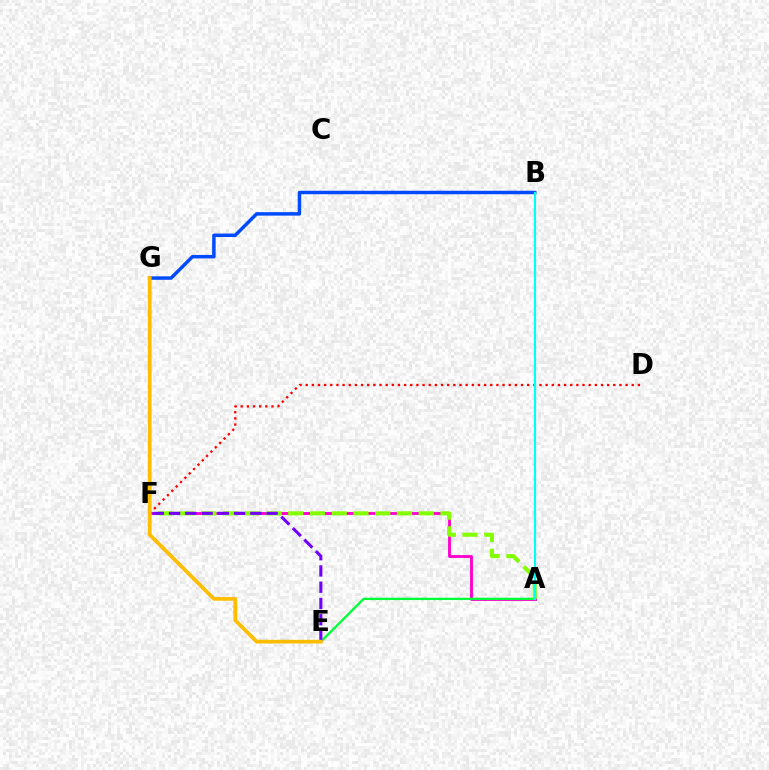{('A', 'F'): [{'color': '#ff00cf', 'line_style': 'solid', 'thickness': 2.06}, {'color': '#84ff00', 'line_style': 'dashed', 'thickness': 2.95}], ('D', 'F'): [{'color': '#ff0000', 'line_style': 'dotted', 'thickness': 1.67}], ('B', 'G'): [{'color': '#004bff', 'line_style': 'solid', 'thickness': 2.5}], ('A', 'E'): [{'color': '#00ff39', 'line_style': 'solid', 'thickness': 1.68}], ('E', 'F'): [{'color': '#7200ff', 'line_style': 'dashed', 'thickness': 2.21}], ('A', 'B'): [{'color': '#00fff6', 'line_style': 'solid', 'thickness': 1.58}], ('E', 'G'): [{'color': '#ffbd00', 'line_style': 'solid', 'thickness': 2.67}]}